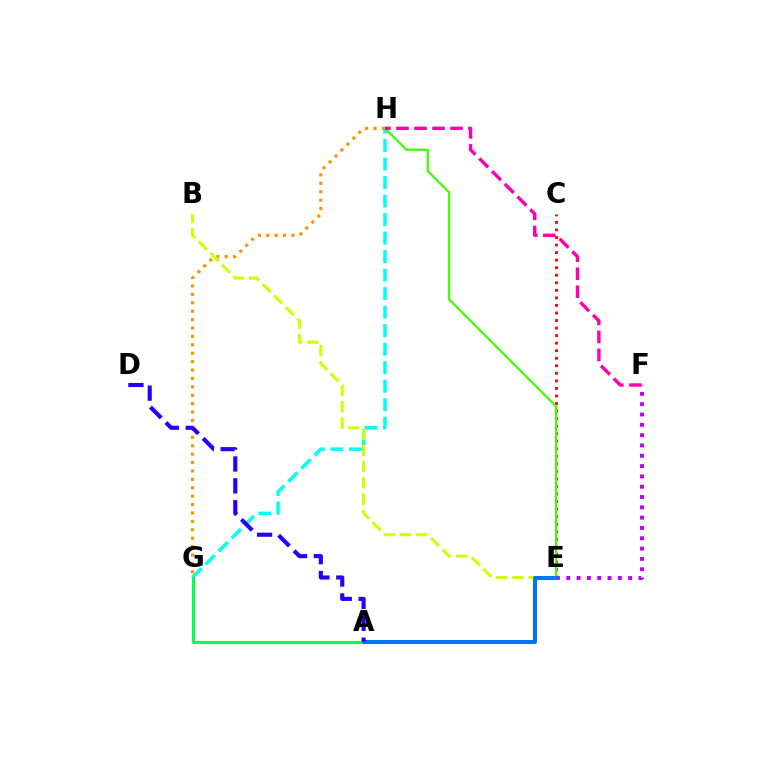{('G', 'H'): [{'color': '#00fff6', 'line_style': 'dashed', 'thickness': 2.51}, {'color': '#ff9400', 'line_style': 'dotted', 'thickness': 2.28}], ('E', 'F'): [{'color': '#b900ff', 'line_style': 'dotted', 'thickness': 2.8}], ('C', 'E'): [{'color': '#ff0000', 'line_style': 'dotted', 'thickness': 2.05}], ('A', 'G'): [{'color': '#00ff5c', 'line_style': 'solid', 'thickness': 2.17}], ('E', 'H'): [{'color': '#3dff00', 'line_style': 'solid', 'thickness': 1.58}], ('B', 'E'): [{'color': '#d1ff00', 'line_style': 'dashed', 'thickness': 2.21}], ('A', 'E'): [{'color': '#0074ff', 'line_style': 'solid', 'thickness': 2.89}], ('F', 'H'): [{'color': '#ff00ac', 'line_style': 'dashed', 'thickness': 2.45}], ('A', 'D'): [{'color': '#2500ff', 'line_style': 'dashed', 'thickness': 2.97}]}